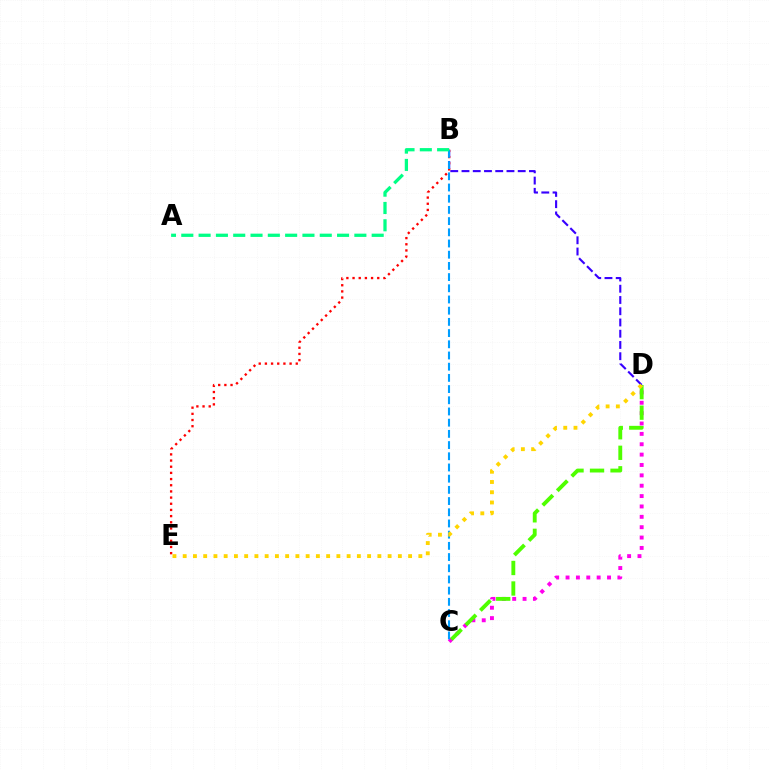{('B', 'D'): [{'color': '#3700ff', 'line_style': 'dashed', 'thickness': 1.53}], ('B', 'E'): [{'color': '#ff0000', 'line_style': 'dotted', 'thickness': 1.68}], ('C', 'D'): [{'color': '#ff00ed', 'line_style': 'dotted', 'thickness': 2.82}, {'color': '#4fff00', 'line_style': 'dashed', 'thickness': 2.79}], ('B', 'C'): [{'color': '#009eff', 'line_style': 'dashed', 'thickness': 1.52}], ('A', 'B'): [{'color': '#00ff86', 'line_style': 'dashed', 'thickness': 2.35}], ('D', 'E'): [{'color': '#ffd500', 'line_style': 'dotted', 'thickness': 2.78}]}